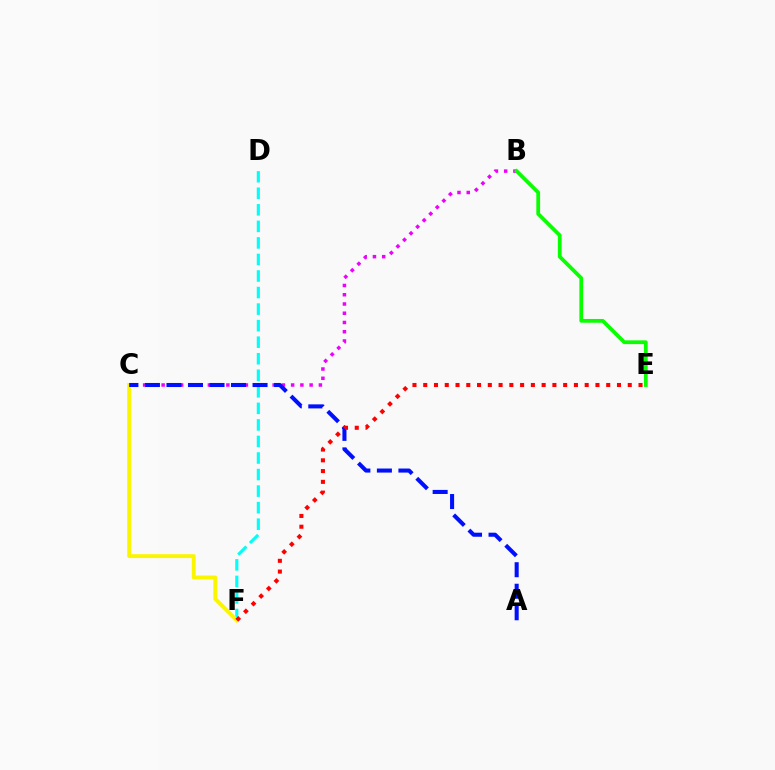{('D', 'F'): [{'color': '#00fff6', 'line_style': 'dashed', 'thickness': 2.25}], ('C', 'F'): [{'color': '#fcf500', 'line_style': 'solid', 'thickness': 2.8}], ('B', 'C'): [{'color': '#ee00ff', 'line_style': 'dotted', 'thickness': 2.51}], ('B', 'E'): [{'color': '#08ff00', 'line_style': 'solid', 'thickness': 2.7}], ('A', 'C'): [{'color': '#0010ff', 'line_style': 'dashed', 'thickness': 2.92}], ('E', 'F'): [{'color': '#ff0000', 'line_style': 'dotted', 'thickness': 2.92}]}